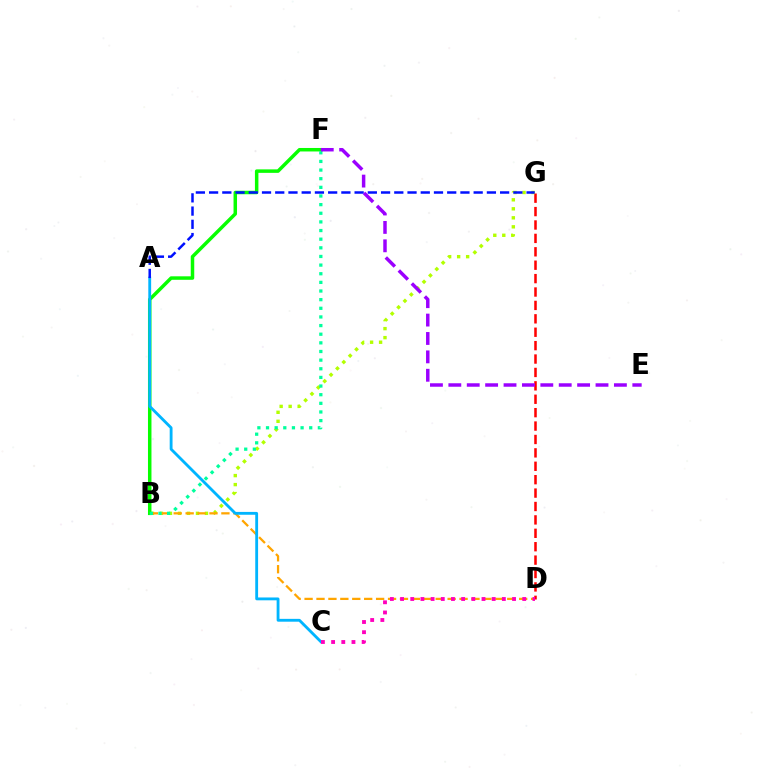{('D', 'G'): [{'color': '#ff0000', 'line_style': 'dashed', 'thickness': 1.82}], ('B', 'G'): [{'color': '#b3ff00', 'line_style': 'dotted', 'thickness': 2.45}], ('B', 'D'): [{'color': '#ffa500', 'line_style': 'dashed', 'thickness': 1.62}], ('B', 'F'): [{'color': '#08ff00', 'line_style': 'solid', 'thickness': 2.51}, {'color': '#00ff9d', 'line_style': 'dotted', 'thickness': 2.35}], ('A', 'C'): [{'color': '#00b5ff', 'line_style': 'solid', 'thickness': 2.04}], ('A', 'G'): [{'color': '#0010ff', 'line_style': 'dashed', 'thickness': 1.8}], ('C', 'D'): [{'color': '#ff00bd', 'line_style': 'dotted', 'thickness': 2.77}], ('E', 'F'): [{'color': '#9b00ff', 'line_style': 'dashed', 'thickness': 2.5}]}